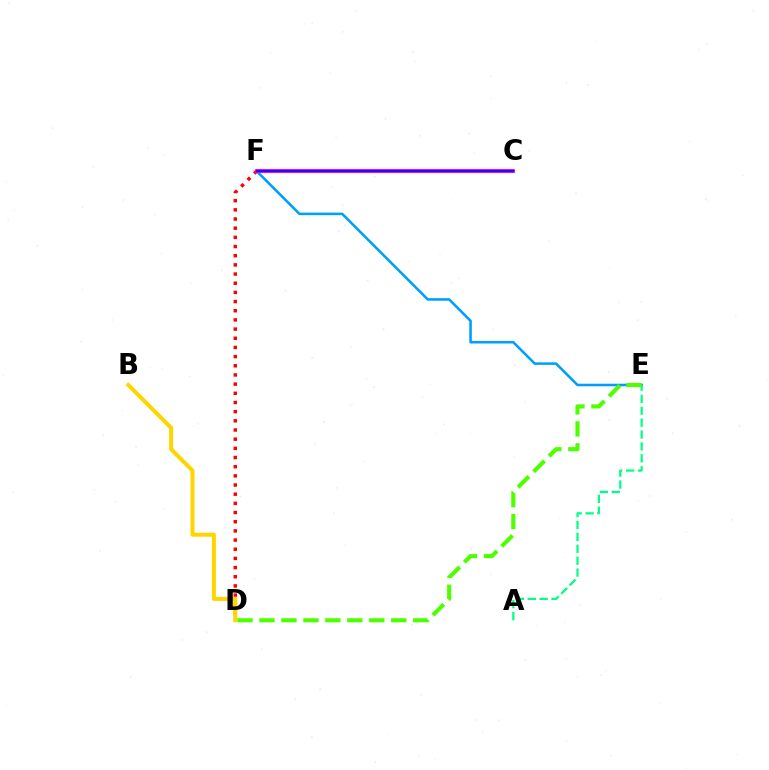{('D', 'F'): [{'color': '#ff0000', 'line_style': 'dotted', 'thickness': 2.49}], ('B', 'D'): [{'color': '#ffd500', 'line_style': 'solid', 'thickness': 2.9}], ('E', 'F'): [{'color': '#009eff', 'line_style': 'solid', 'thickness': 1.84}], ('C', 'F'): [{'color': '#ff00ed', 'line_style': 'solid', 'thickness': 2.73}, {'color': '#3700ff', 'line_style': 'solid', 'thickness': 1.74}], ('A', 'E'): [{'color': '#00ff86', 'line_style': 'dashed', 'thickness': 1.62}], ('D', 'E'): [{'color': '#4fff00', 'line_style': 'dashed', 'thickness': 2.98}]}